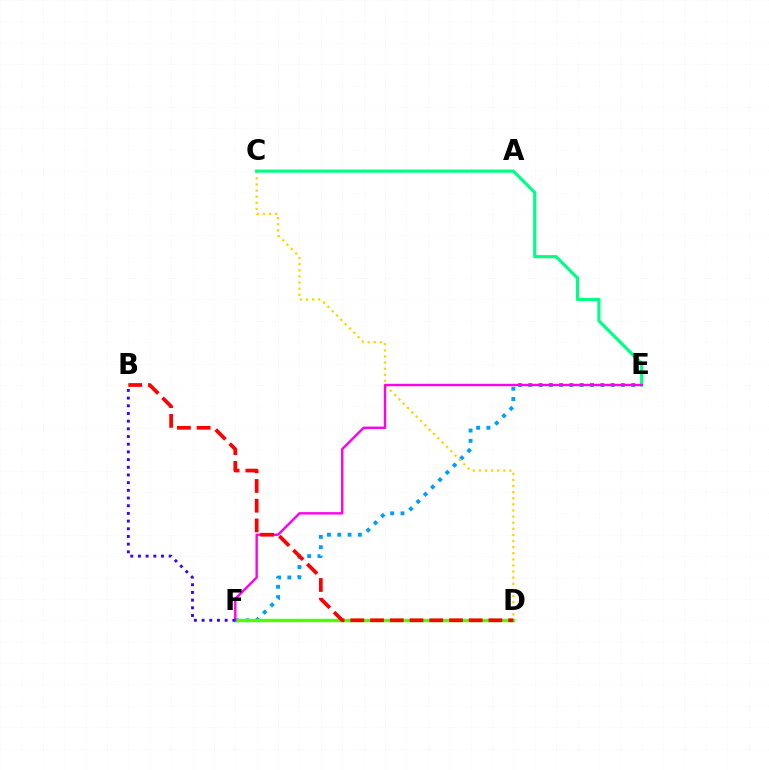{('E', 'F'): [{'color': '#009eff', 'line_style': 'dotted', 'thickness': 2.8}, {'color': '#ff00ed', 'line_style': 'solid', 'thickness': 1.73}], ('C', 'D'): [{'color': '#ffd500', 'line_style': 'dotted', 'thickness': 1.66}], ('D', 'F'): [{'color': '#4fff00', 'line_style': 'solid', 'thickness': 2.45}], ('C', 'E'): [{'color': '#00ff86', 'line_style': 'solid', 'thickness': 2.27}], ('B', 'F'): [{'color': '#3700ff', 'line_style': 'dotted', 'thickness': 2.09}], ('B', 'D'): [{'color': '#ff0000', 'line_style': 'dashed', 'thickness': 2.68}]}